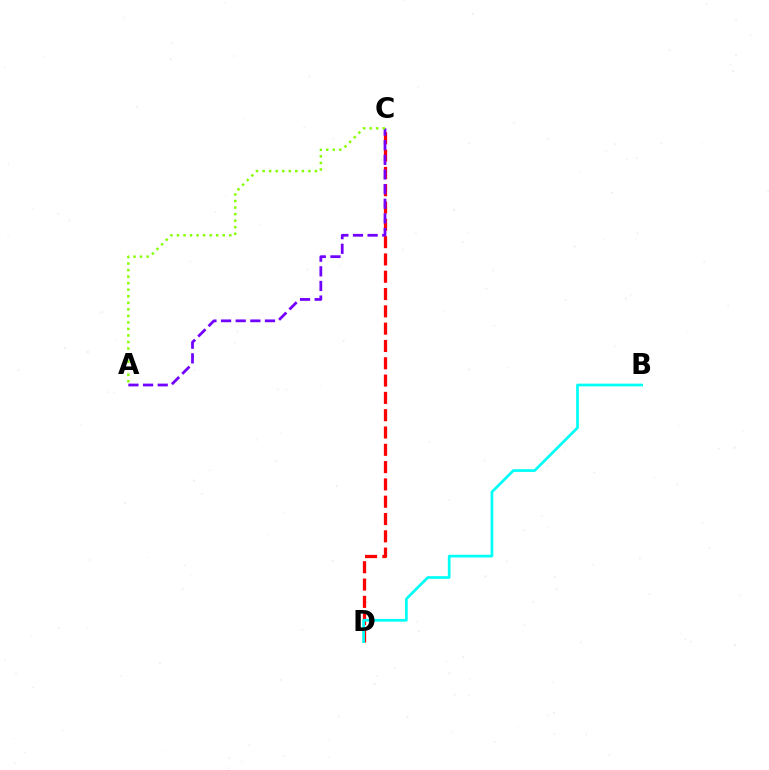{('C', 'D'): [{'color': '#ff0000', 'line_style': 'dashed', 'thickness': 2.35}], ('A', 'C'): [{'color': '#7200ff', 'line_style': 'dashed', 'thickness': 1.99}, {'color': '#84ff00', 'line_style': 'dotted', 'thickness': 1.78}], ('B', 'D'): [{'color': '#00fff6', 'line_style': 'solid', 'thickness': 1.95}]}